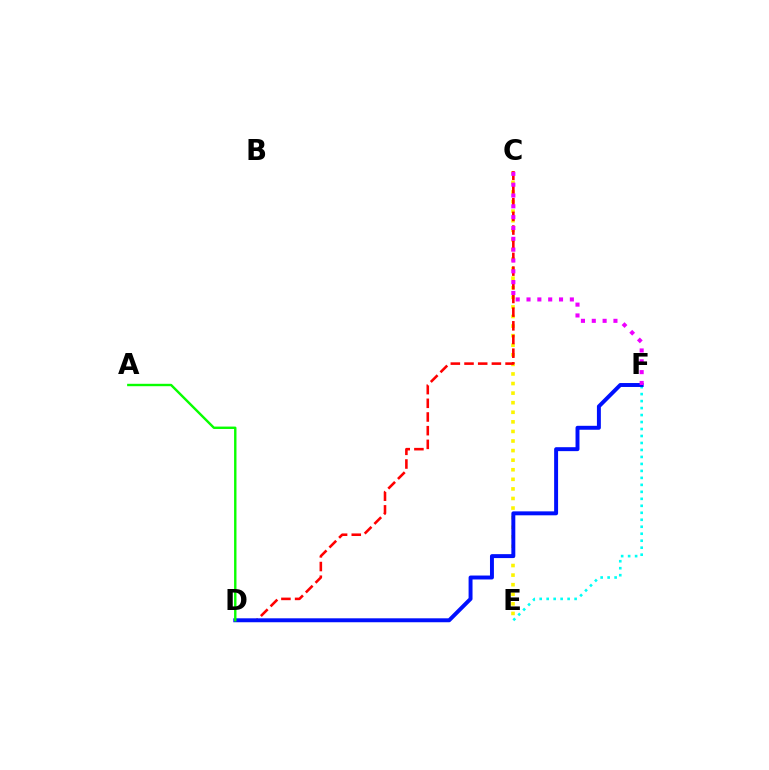{('C', 'E'): [{'color': '#fcf500', 'line_style': 'dotted', 'thickness': 2.6}], ('C', 'D'): [{'color': '#ff0000', 'line_style': 'dashed', 'thickness': 1.86}], ('E', 'F'): [{'color': '#00fff6', 'line_style': 'dotted', 'thickness': 1.9}], ('D', 'F'): [{'color': '#0010ff', 'line_style': 'solid', 'thickness': 2.84}], ('C', 'F'): [{'color': '#ee00ff', 'line_style': 'dotted', 'thickness': 2.94}], ('A', 'D'): [{'color': '#08ff00', 'line_style': 'solid', 'thickness': 1.73}]}